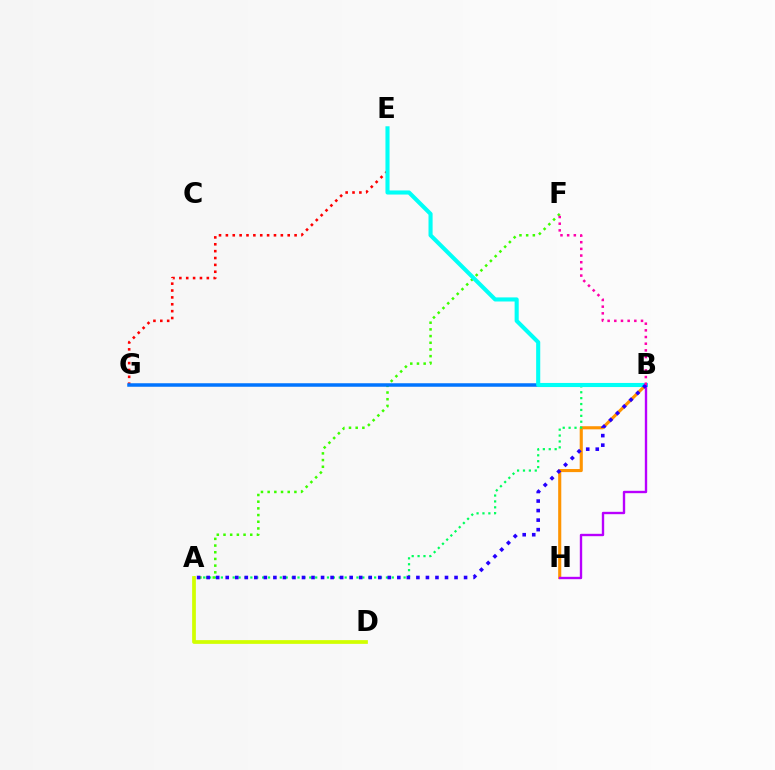{('B', 'H'): [{'color': '#ff9400', 'line_style': 'solid', 'thickness': 2.24}, {'color': '#b900ff', 'line_style': 'solid', 'thickness': 1.71}], ('A', 'F'): [{'color': '#3dff00', 'line_style': 'dotted', 'thickness': 1.82}], ('A', 'B'): [{'color': '#00ff5c', 'line_style': 'dotted', 'thickness': 1.6}, {'color': '#2500ff', 'line_style': 'dotted', 'thickness': 2.59}], ('E', 'G'): [{'color': '#ff0000', 'line_style': 'dotted', 'thickness': 1.87}], ('A', 'D'): [{'color': '#d1ff00', 'line_style': 'solid', 'thickness': 2.68}], ('B', 'G'): [{'color': '#0074ff', 'line_style': 'solid', 'thickness': 2.52}], ('B', 'E'): [{'color': '#00fff6', 'line_style': 'solid', 'thickness': 2.95}], ('B', 'F'): [{'color': '#ff00ac', 'line_style': 'dotted', 'thickness': 1.81}]}